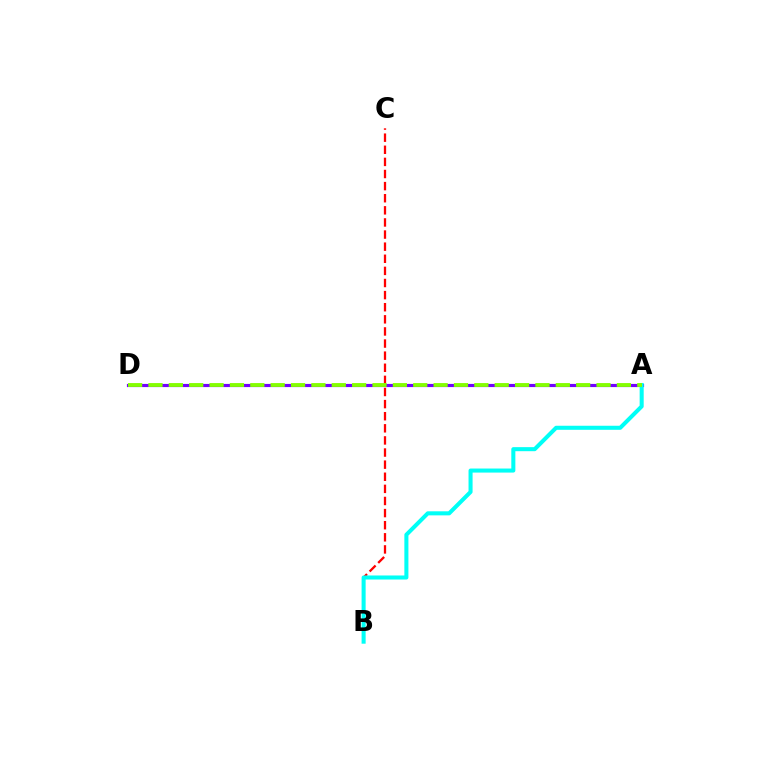{('A', 'D'): [{'color': '#7200ff', 'line_style': 'solid', 'thickness': 2.27}, {'color': '#84ff00', 'line_style': 'dashed', 'thickness': 2.77}], ('B', 'C'): [{'color': '#ff0000', 'line_style': 'dashed', 'thickness': 1.65}], ('A', 'B'): [{'color': '#00fff6', 'line_style': 'solid', 'thickness': 2.92}]}